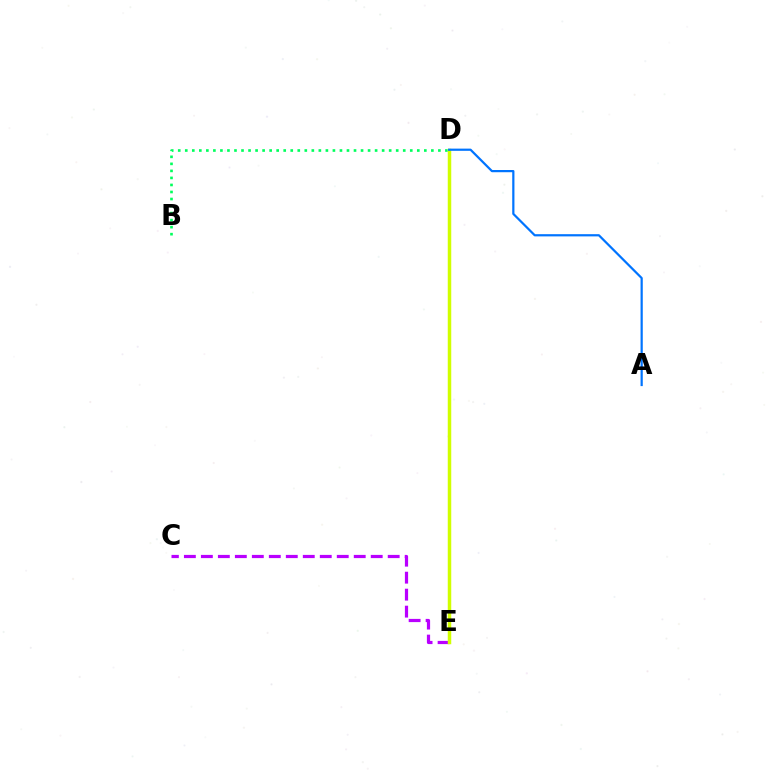{('C', 'E'): [{'color': '#b900ff', 'line_style': 'dashed', 'thickness': 2.31}], ('B', 'D'): [{'color': '#00ff5c', 'line_style': 'dotted', 'thickness': 1.91}], ('D', 'E'): [{'color': '#ff0000', 'line_style': 'dashed', 'thickness': 1.85}, {'color': '#d1ff00', 'line_style': 'solid', 'thickness': 2.51}], ('A', 'D'): [{'color': '#0074ff', 'line_style': 'solid', 'thickness': 1.59}]}